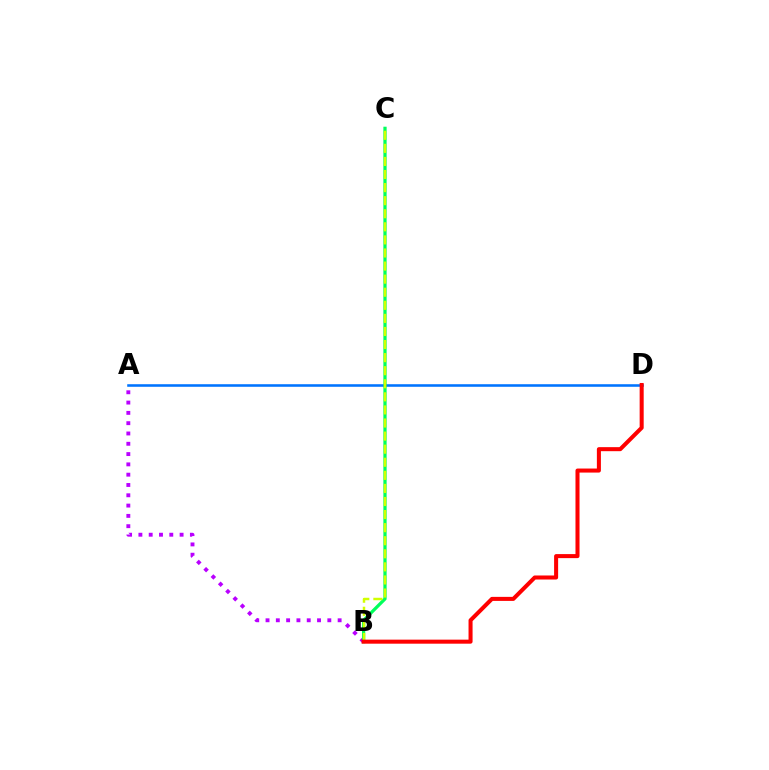{('A', 'B'): [{'color': '#b900ff', 'line_style': 'dotted', 'thickness': 2.8}], ('A', 'D'): [{'color': '#0074ff', 'line_style': 'solid', 'thickness': 1.85}], ('B', 'C'): [{'color': '#00ff5c', 'line_style': 'solid', 'thickness': 2.33}, {'color': '#d1ff00', 'line_style': 'dashed', 'thickness': 1.78}], ('B', 'D'): [{'color': '#ff0000', 'line_style': 'solid', 'thickness': 2.91}]}